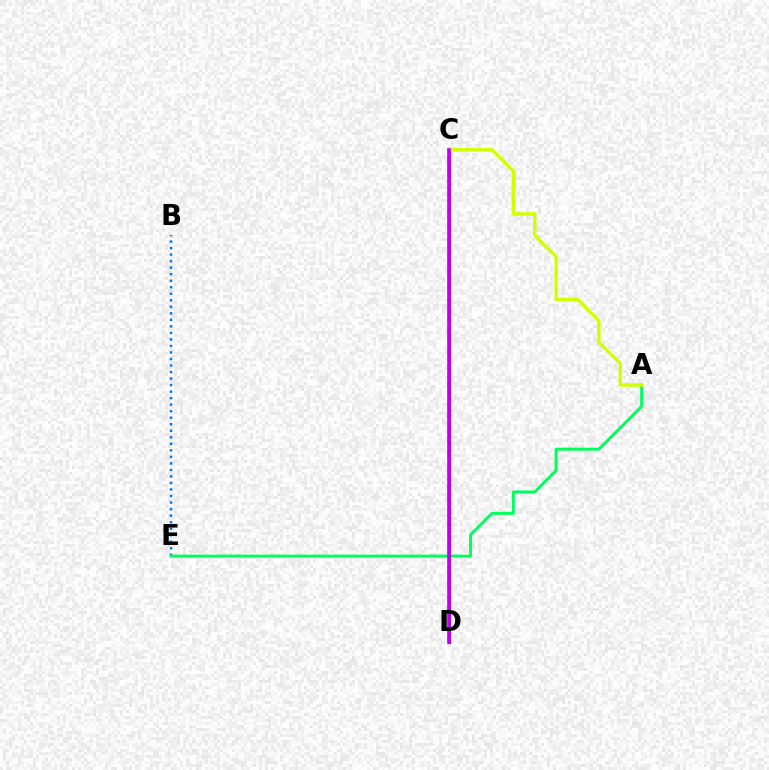{('B', 'E'): [{'color': '#0074ff', 'line_style': 'dotted', 'thickness': 1.77}], ('A', 'E'): [{'color': '#00ff5c', 'line_style': 'solid', 'thickness': 2.13}], ('C', 'D'): [{'color': '#ff0000', 'line_style': 'solid', 'thickness': 2.3}, {'color': '#b900ff', 'line_style': 'solid', 'thickness': 2.62}], ('A', 'C'): [{'color': '#d1ff00', 'line_style': 'solid', 'thickness': 2.39}]}